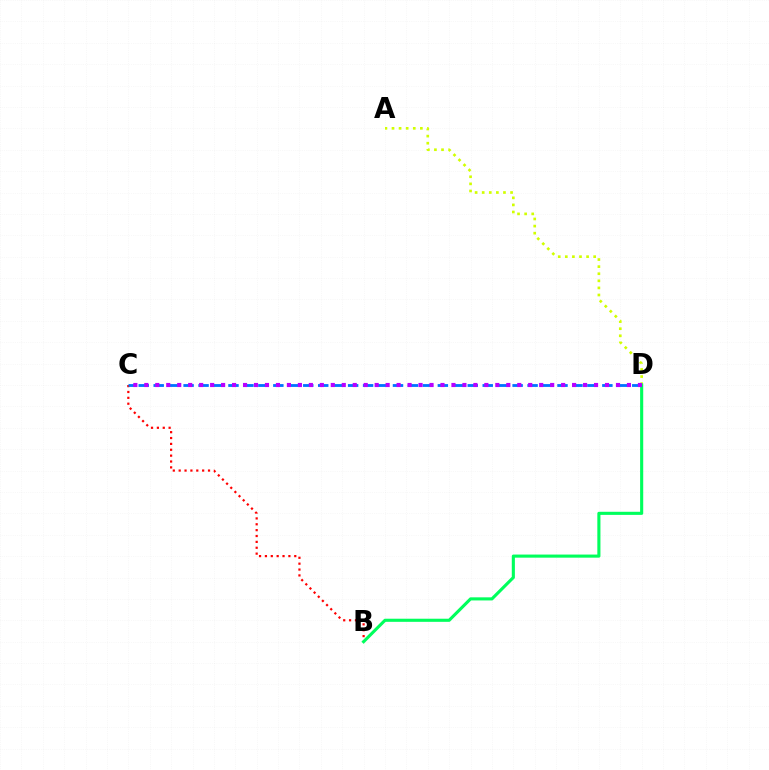{('B', 'C'): [{'color': '#ff0000', 'line_style': 'dotted', 'thickness': 1.59}], ('C', 'D'): [{'color': '#0074ff', 'line_style': 'dashed', 'thickness': 2.03}, {'color': '#b900ff', 'line_style': 'dotted', 'thickness': 2.98}], ('A', 'D'): [{'color': '#d1ff00', 'line_style': 'dotted', 'thickness': 1.93}], ('B', 'D'): [{'color': '#00ff5c', 'line_style': 'solid', 'thickness': 2.24}]}